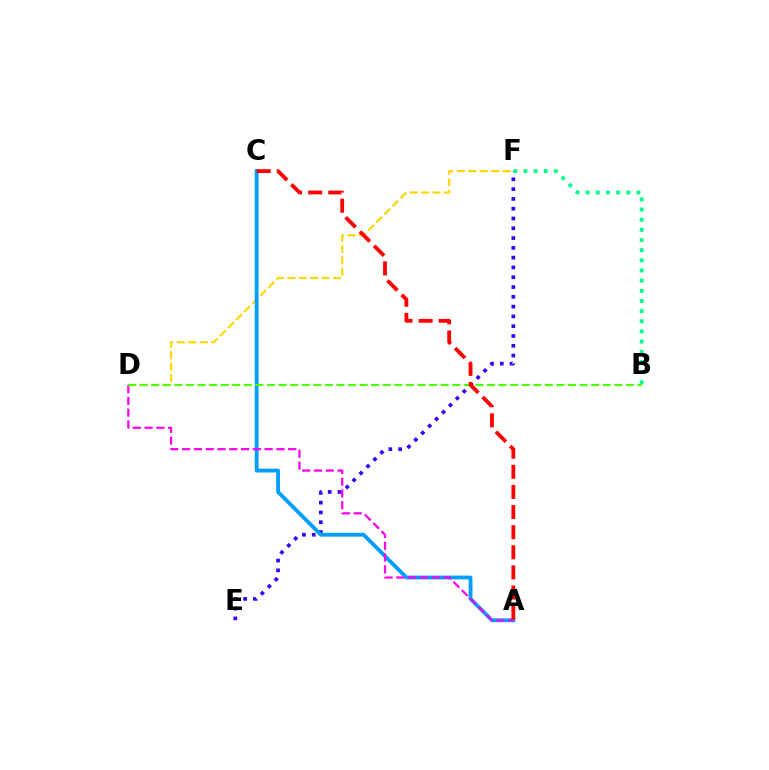{('E', 'F'): [{'color': '#3700ff', 'line_style': 'dotted', 'thickness': 2.66}], ('D', 'F'): [{'color': '#ffd500', 'line_style': 'dashed', 'thickness': 1.55}], ('B', 'F'): [{'color': '#00ff86', 'line_style': 'dotted', 'thickness': 2.76}], ('A', 'C'): [{'color': '#009eff', 'line_style': 'solid', 'thickness': 2.75}, {'color': '#ff0000', 'line_style': 'dashed', 'thickness': 2.73}], ('A', 'D'): [{'color': '#ff00ed', 'line_style': 'dashed', 'thickness': 1.6}], ('B', 'D'): [{'color': '#4fff00', 'line_style': 'dashed', 'thickness': 1.57}]}